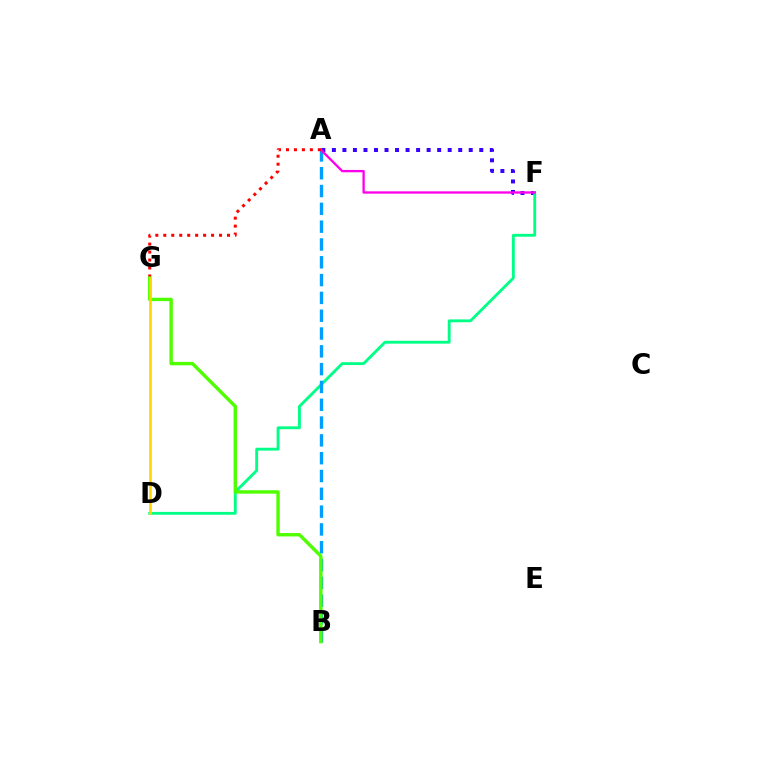{('A', 'F'): [{'color': '#3700ff', 'line_style': 'dotted', 'thickness': 2.86}, {'color': '#ff00ed', 'line_style': 'solid', 'thickness': 1.67}], ('D', 'F'): [{'color': '#00ff86', 'line_style': 'solid', 'thickness': 2.06}], ('A', 'B'): [{'color': '#009eff', 'line_style': 'dashed', 'thickness': 2.42}], ('A', 'G'): [{'color': '#ff0000', 'line_style': 'dotted', 'thickness': 2.16}], ('B', 'G'): [{'color': '#4fff00', 'line_style': 'solid', 'thickness': 2.45}], ('D', 'G'): [{'color': '#ffd500', 'line_style': 'solid', 'thickness': 1.86}]}